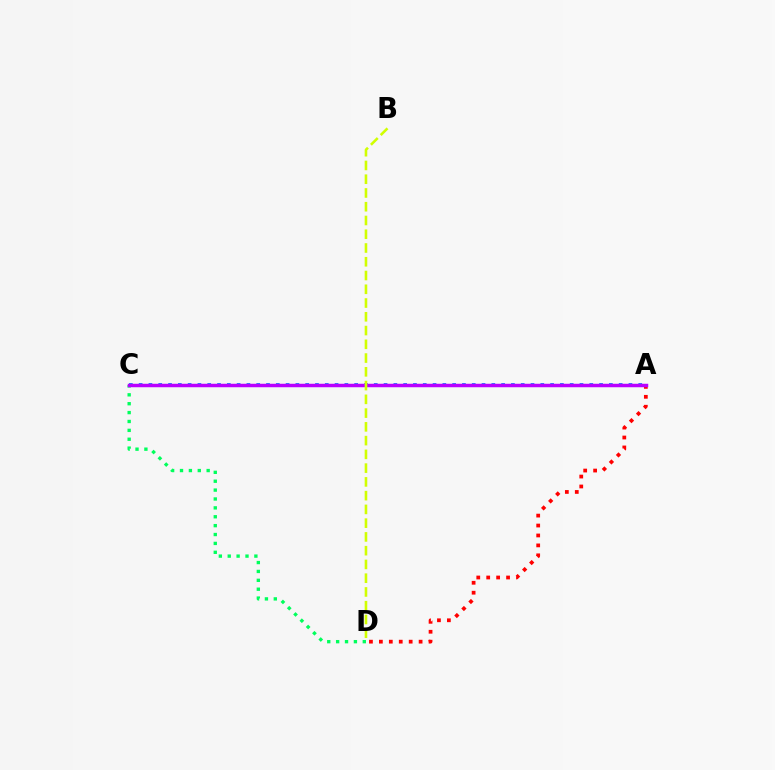{('C', 'D'): [{'color': '#00ff5c', 'line_style': 'dotted', 'thickness': 2.41}], ('A', 'D'): [{'color': '#ff0000', 'line_style': 'dotted', 'thickness': 2.7}], ('A', 'C'): [{'color': '#0074ff', 'line_style': 'dotted', 'thickness': 2.66}, {'color': '#b900ff', 'line_style': 'solid', 'thickness': 2.5}], ('B', 'D'): [{'color': '#d1ff00', 'line_style': 'dashed', 'thickness': 1.87}]}